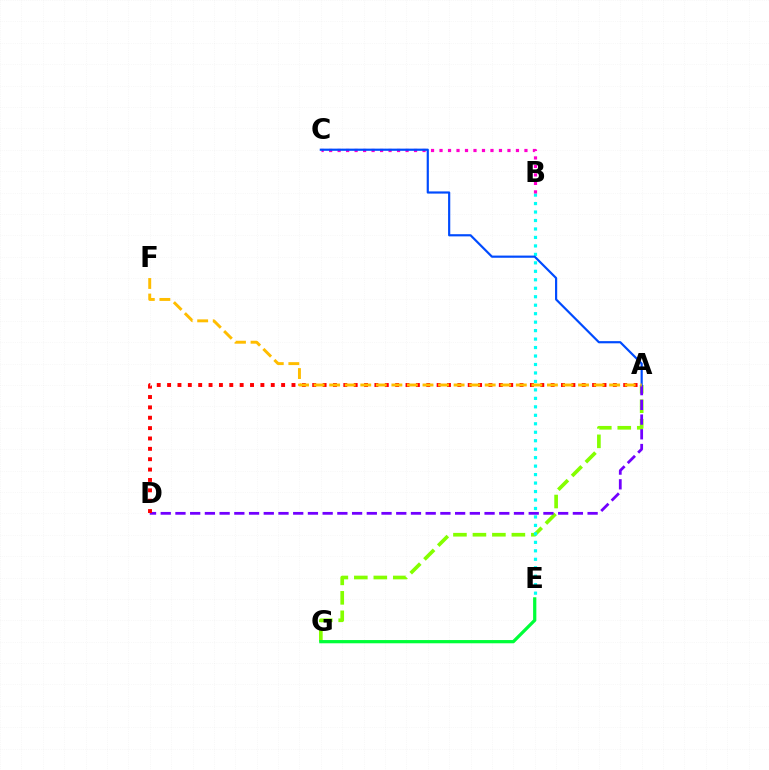{('A', 'G'): [{'color': '#84ff00', 'line_style': 'dashed', 'thickness': 2.65}], ('B', 'E'): [{'color': '#00fff6', 'line_style': 'dotted', 'thickness': 2.3}], ('E', 'G'): [{'color': '#00ff39', 'line_style': 'solid', 'thickness': 2.33}], ('A', 'D'): [{'color': '#7200ff', 'line_style': 'dashed', 'thickness': 2.0}, {'color': '#ff0000', 'line_style': 'dotted', 'thickness': 2.82}], ('B', 'C'): [{'color': '#ff00cf', 'line_style': 'dotted', 'thickness': 2.31}], ('A', 'C'): [{'color': '#004bff', 'line_style': 'solid', 'thickness': 1.57}], ('A', 'F'): [{'color': '#ffbd00', 'line_style': 'dashed', 'thickness': 2.11}]}